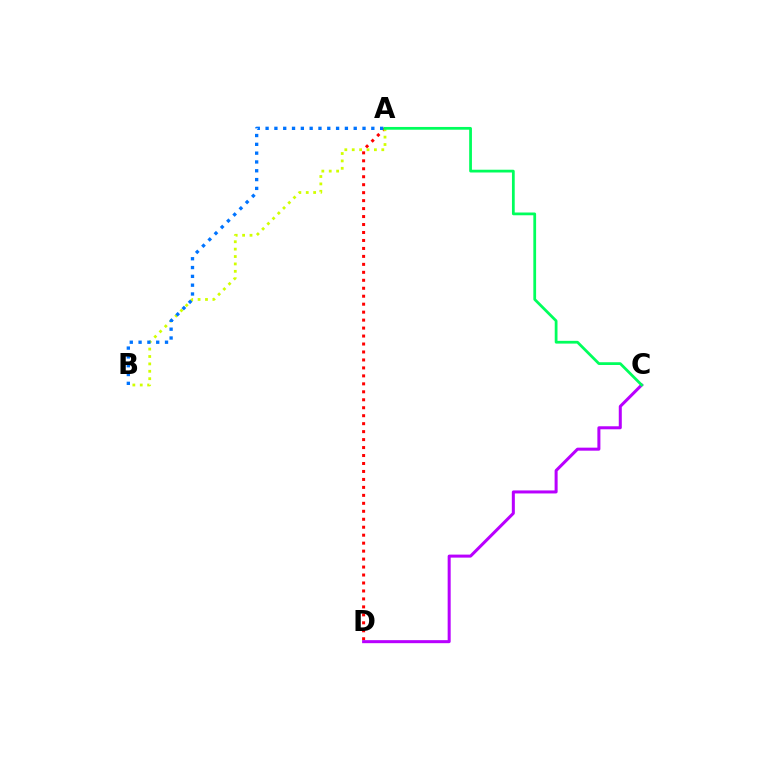{('A', 'D'): [{'color': '#ff0000', 'line_style': 'dotted', 'thickness': 2.16}], ('A', 'B'): [{'color': '#d1ff00', 'line_style': 'dotted', 'thickness': 2.01}, {'color': '#0074ff', 'line_style': 'dotted', 'thickness': 2.39}], ('C', 'D'): [{'color': '#b900ff', 'line_style': 'solid', 'thickness': 2.17}], ('A', 'C'): [{'color': '#00ff5c', 'line_style': 'solid', 'thickness': 1.99}]}